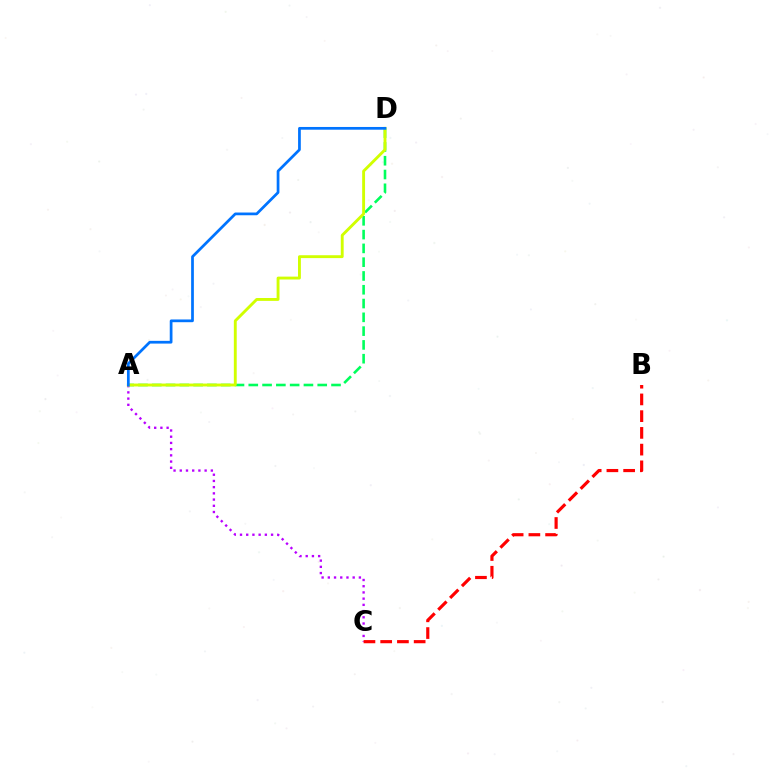{('A', 'C'): [{'color': '#b900ff', 'line_style': 'dotted', 'thickness': 1.69}], ('A', 'D'): [{'color': '#00ff5c', 'line_style': 'dashed', 'thickness': 1.87}, {'color': '#d1ff00', 'line_style': 'solid', 'thickness': 2.07}, {'color': '#0074ff', 'line_style': 'solid', 'thickness': 1.97}], ('B', 'C'): [{'color': '#ff0000', 'line_style': 'dashed', 'thickness': 2.27}]}